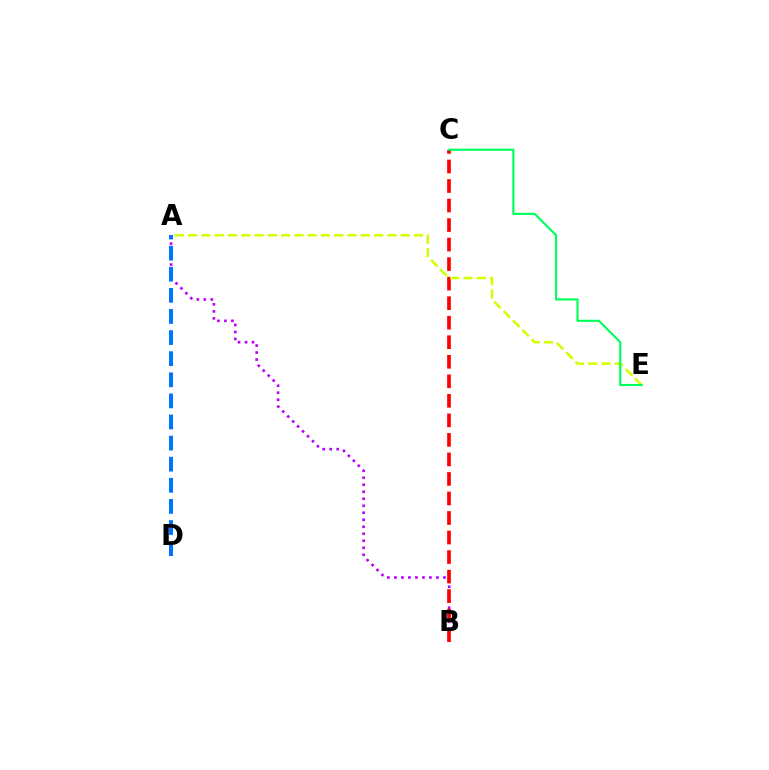{('A', 'B'): [{'color': '#b900ff', 'line_style': 'dotted', 'thickness': 1.9}], ('A', 'D'): [{'color': '#0074ff', 'line_style': 'dashed', 'thickness': 2.87}], ('B', 'C'): [{'color': '#ff0000', 'line_style': 'dashed', 'thickness': 2.65}], ('A', 'E'): [{'color': '#d1ff00', 'line_style': 'dashed', 'thickness': 1.81}], ('C', 'E'): [{'color': '#00ff5c', 'line_style': 'solid', 'thickness': 1.53}]}